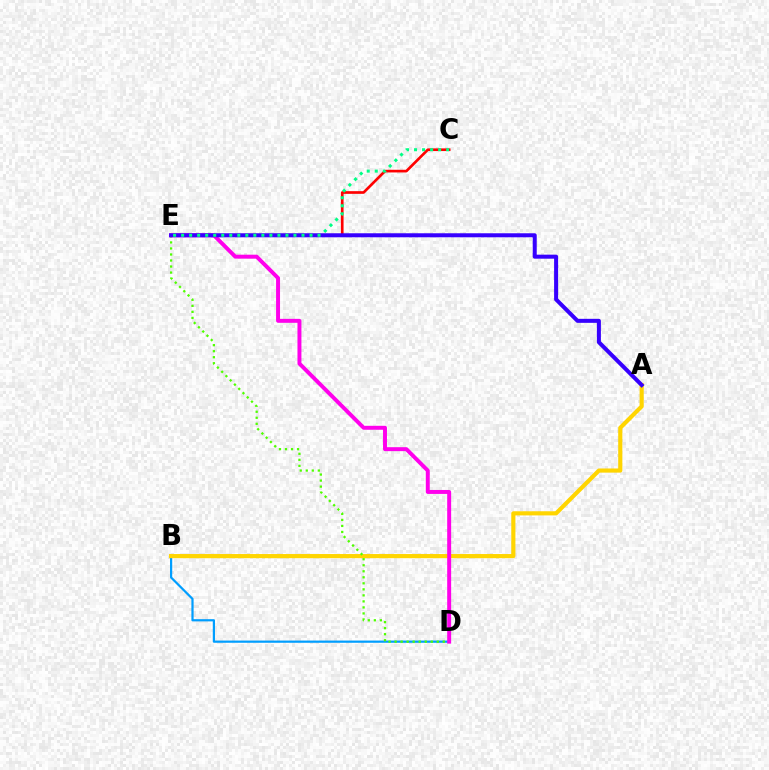{('C', 'E'): [{'color': '#ff0000', 'line_style': 'solid', 'thickness': 1.92}, {'color': '#00ff86', 'line_style': 'dotted', 'thickness': 2.18}], ('B', 'D'): [{'color': '#009eff', 'line_style': 'solid', 'thickness': 1.59}], ('A', 'B'): [{'color': '#ffd500', 'line_style': 'solid', 'thickness': 2.99}], ('D', 'E'): [{'color': '#4fff00', 'line_style': 'dotted', 'thickness': 1.64}, {'color': '#ff00ed', 'line_style': 'solid', 'thickness': 2.84}], ('A', 'E'): [{'color': '#3700ff', 'line_style': 'solid', 'thickness': 2.89}]}